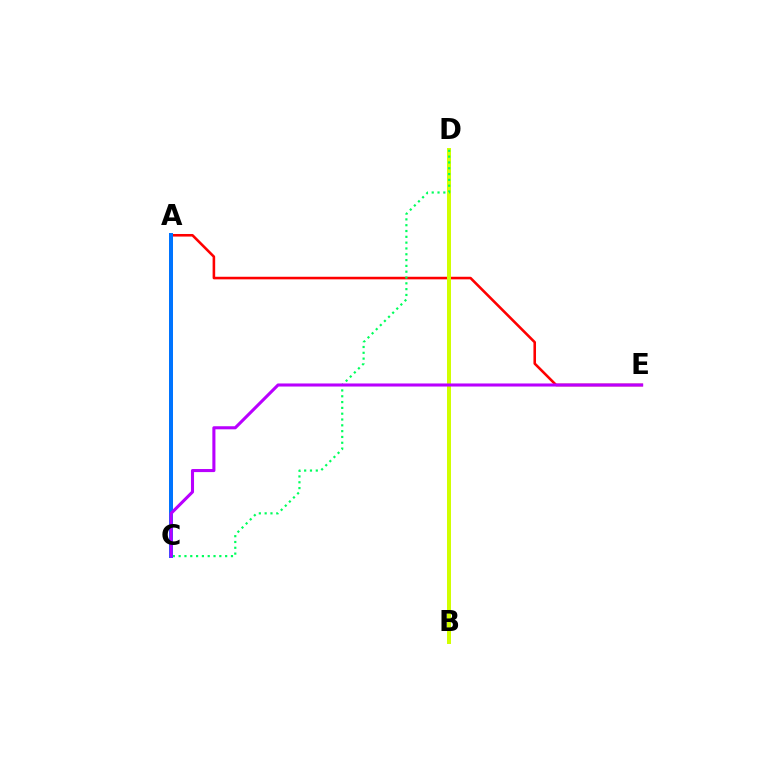{('A', 'E'): [{'color': '#ff0000', 'line_style': 'solid', 'thickness': 1.86}], ('B', 'D'): [{'color': '#d1ff00', 'line_style': 'solid', 'thickness': 2.87}], ('C', 'D'): [{'color': '#00ff5c', 'line_style': 'dotted', 'thickness': 1.58}], ('A', 'C'): [{'color': '#0074ff', 'line_style': 'solid', 'thickness': 2.87}], ('C', 'E'): [{'color': '#b900ff', 'line_style': 'solid', 'thickness': 2.21}]}